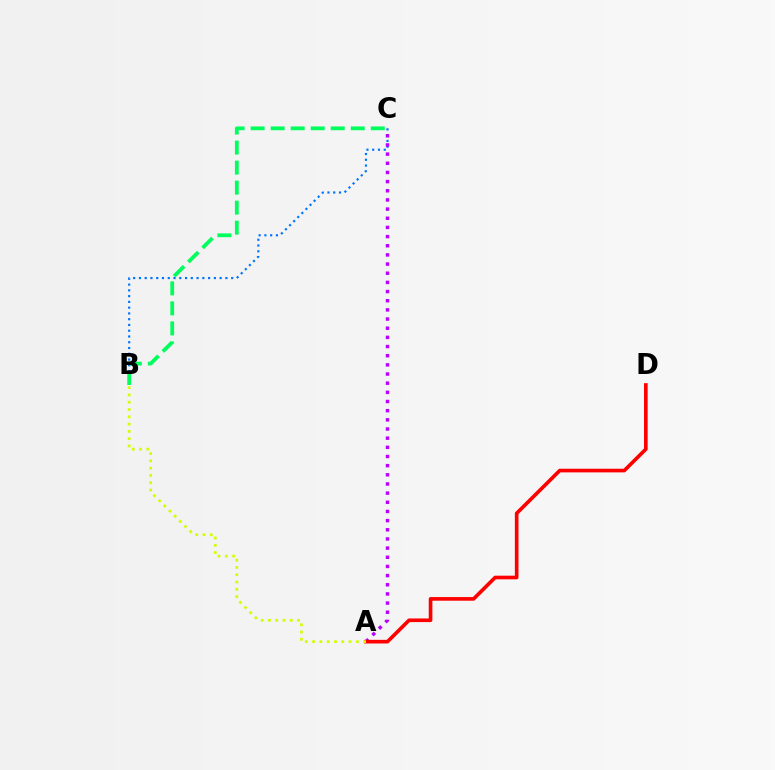{('B', 'C'): [{'color': '#0074ff', 'line_style': 'dotted', 'thickness': 1.57}, {'color': '#00ff5c', 'line_style': 'dashed', 'thickness': 2.72}], ('A', 'C'): [{'color': '#b900ff', 'line_style': 'dotted', 'thickness': 2.49}], ('A', 'D'): [{'color': '#ff0000', 'line_style': 'solid', 'thickness': 2.62}], ('A', 'B'): [{'color': '#d1ff00', 'line_style': 'dotted', 'thickness': 1.98}]}